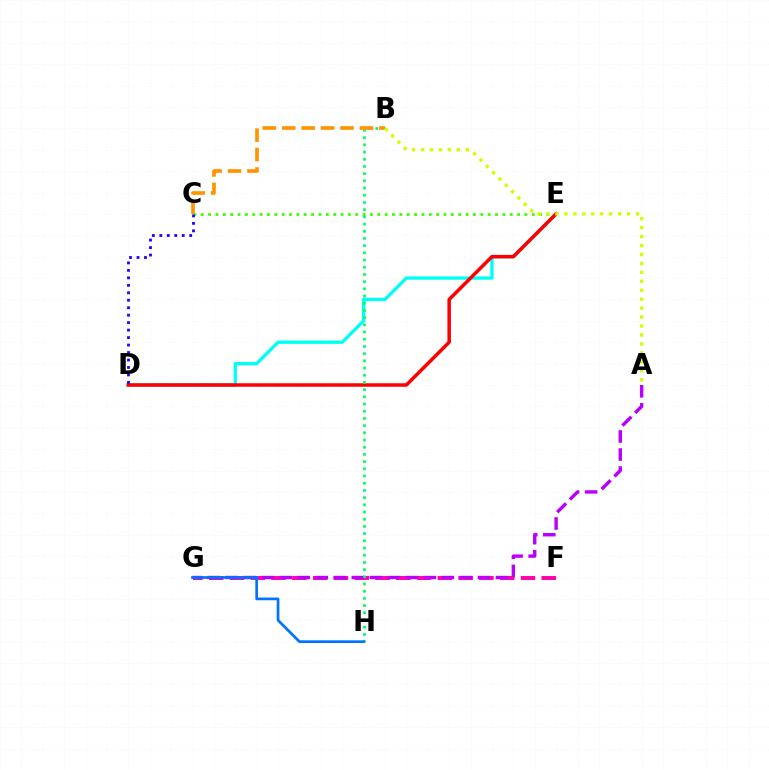{('F', 'G'): [{'color': '#ff00ac', 'line_style': 'dashed', 'thickness': 2.82}], ('A', 'G'): [{'color': '#b900ff', 'line_style': 'dashed', 'thickness': 2.45}], ('D', 'E'): [{'color': '#00fff6', 'line_style': 'solid', 'thickness': 2.39}, {'color': '#ff0000', 'line_style': 'solid', 'thickness': 2.52}], ('C', 'E'): [{'color': '#3dff00', 'line_style': 'dotted', 'thickness': 2.0}], ('C', 'D'): [{'color': '#2500ff', 'line_style': 'dotted', 'thickness': 2.03}], ('B', 'H'): [{'color': '#00ff5c', 'line_style': 'dotted', 'thickness': 1.96}], ('B', 'C'): [{'color': '#ff9400', 'line_style': 'dashed', 'thickness': 2.64}], ('G', 'H'): [{'color': '#0074ff', 'line_style': 'solid', 'thickness': 1.94}], ('A', 'B'): [{'color': '#d1ff00', 'line_style': 'dotted', 'thickness': 2.43}]}